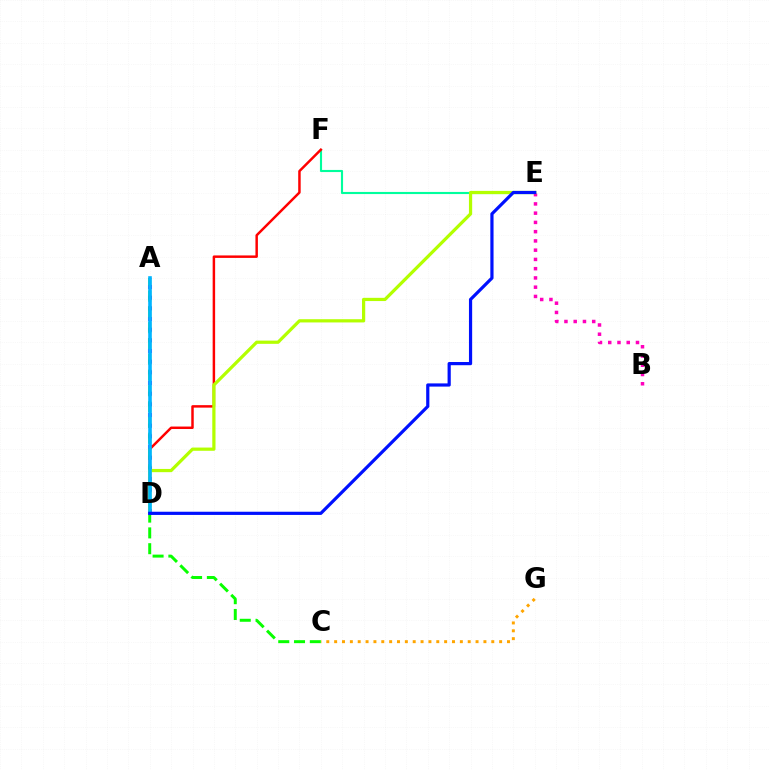{('E', 'F'): [{'color': '#00ff9d', 'line_style': 'solid', 'thickness': 1.53}], ('B', 'E'): [{'color': '#ff00bd', 'line_style': 'dotted', 'thickness': 2.51}], ('A', 'D'): [{'color': '#9b00ff', 'line_style': 'dotted', 'thickness': 2.9}, {'color': '#00b5ff', 'line_style': 'solid', 'thickness': 2.6}], ('D', 'F'): [{'color': '#ff0000', 'line_style': 'solid', 'thickness': 1.78}], ('C', 'G'): [{'color': '#ffa500', 'line_style': 'dotted', 'thickness': 2.13}], ('A', 'C'): [{'color': '#08ff00', 'line_style': 'dashed', 'thickness': 2.14}], ('D', 'E'): [{'color': '#b3ff00', 'line_style': 'solid', 'thickness': 2.32}, {'color': '#0010ff', 'line_style': 'solid', 'thickness': 2.3}]}